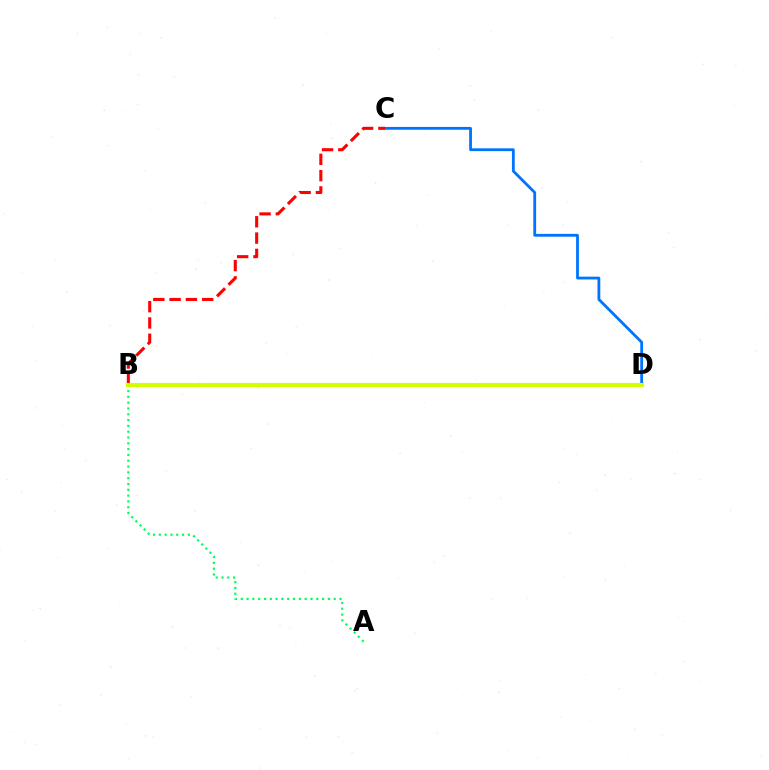{('C', 'D'): [{'color': '#0074ff', 'line_style': 'solid', 'thickness': 2.02}], ('A', 'B'): [{'color': '#00ff5c', 'line_style': 'dotted', 'thickness': 1.58}], ('B', 'C'): [{'color': '#ff0000', 'line_style': 'dashed', 'thickness': 2.21}], ('B', 'D'): [{'color': '#b900ff', 'line_style': 'dashed', 'thickness': 2.69}, {'color': '#d1ff00', 'line_style': 'solid', 'thickness': 2.97}]}